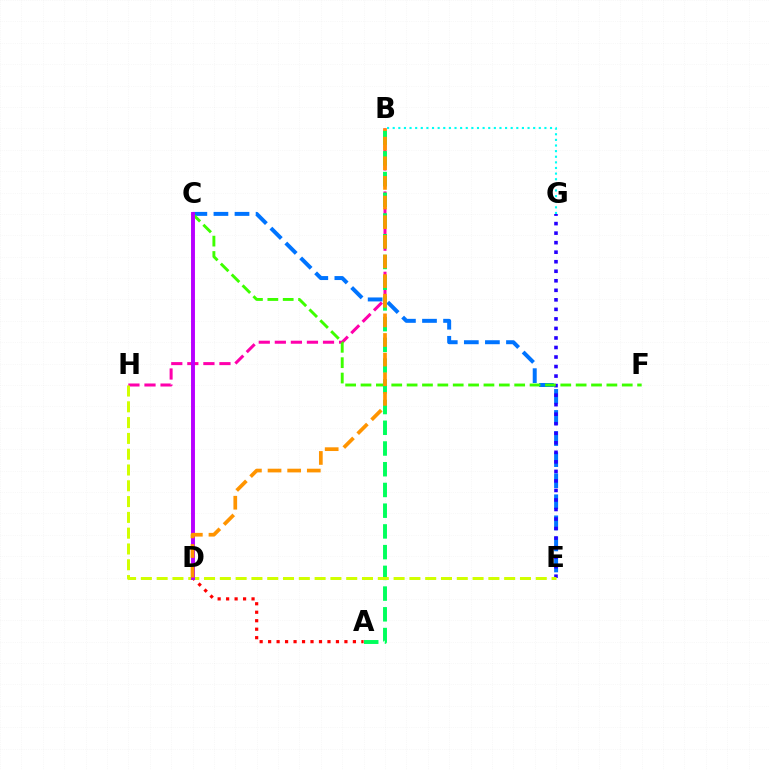{('C', 'E'): [{'color': '#0074ff', 'line_style': 'dashed', 'thickness': 2.86}], ('B', 'H'): [{'color': '#ff00ac', 'line_style': 'dashed', 'thickness': 2.18}], ('A', 'D'): [{'color': '#ff0000', 'line_style': 'dotted', 'thickness': 2.3}], ('E', 'G'): [{'color': '#2500ff', 'line_style': 'dotted', 'thickness': 2.59}], ('C', 'F'): [{'color': '#3dff00', 'line_style': 'dashed', 'thickness': 2.09}], ('A', 'B'): [{'color': '#00ff5c', 'line_style': 'dashed', 'thickness': 2.82}], ('E', 'H'): [{'color': '#d1ff00', 'line_style': 'dashed', 'thickness': 2.15}], ('C', 'D'): [{'color': '#b900ff', 'line_style': 'solid', 'thickness': 2.82}], ('B', 'D'): [{'color': '#ff9400', 'line_style': 'dashed', 'thickness': 2.67}], ('B', 'G'): [{'color': '#00fff6', 'line_style': 'dotted', 'thickness': 1.53}]}